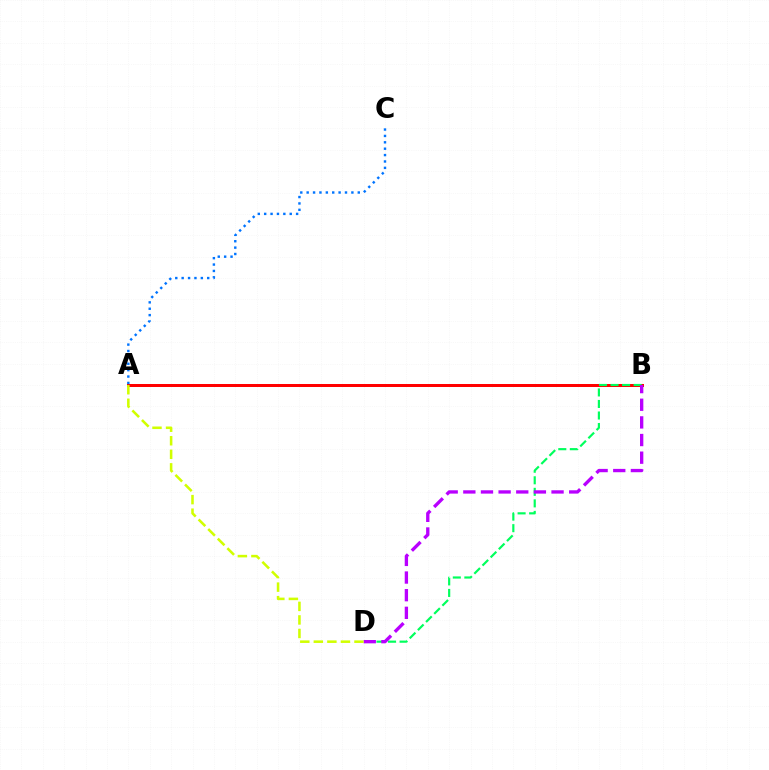{('A', 'B'): [{'color': '#ff0000', 'line_style': 'solid', 'thickness': 2.16}], ('A', 'C'): [{'color': '#0074ff', 'line_style': 'dotted', 'thickness': 1.74}], ('B', 'D'): [{'color': '#00ff5c', 'line_style': 'dashed', 'thickness': 1.57}, {'color': '#b900ff', 'line_style': 'dashed', 'thickness': 2.4}], ('A', 'D'): [{'color': '#d1ff00', 'line_style': 'dashed', 'thickness': 1.84}]}